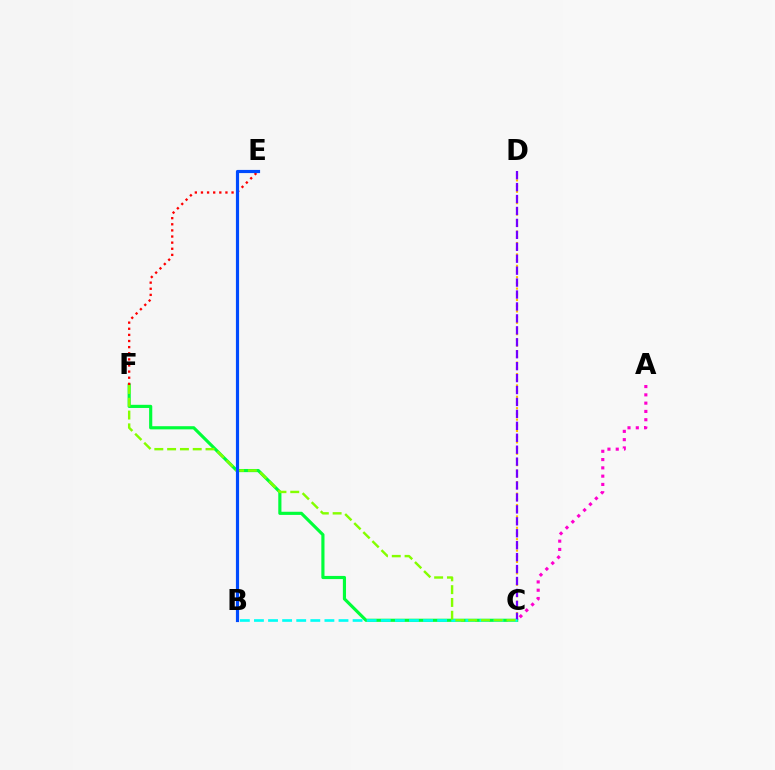{('C', 'D'): [{'color': '#ffbd00', 'line_style': 'dotted', 'thickness': 1.55}, {'color': '#7200ff', 'line_style': 'dashed', 'thickness': 1.62}], ('A', 'C'): [{'color': '#ff00cf', 'line_style': 'dotted', 'thickness': 2.25}], ('C', 'F'): [{'color': '#00ff39', 'line_style': 'solid', 'thickness': 2.27}, {'color': '#84ff00', 'line_style': 'dashed', 'thickness': 1.74}], ('B', 'C'): [{'color': '#00fff6', 'line_style': 'dashed', 'thickness': 1.91}], ('E', 'F'): [{'color': '#ff0000', 'line_style': 'dotted', 'thickness': 1.66}], ('B', 'E'): [{'color': '#004bff', 'line_style': 'solid', 'thickness': 2.28}]}